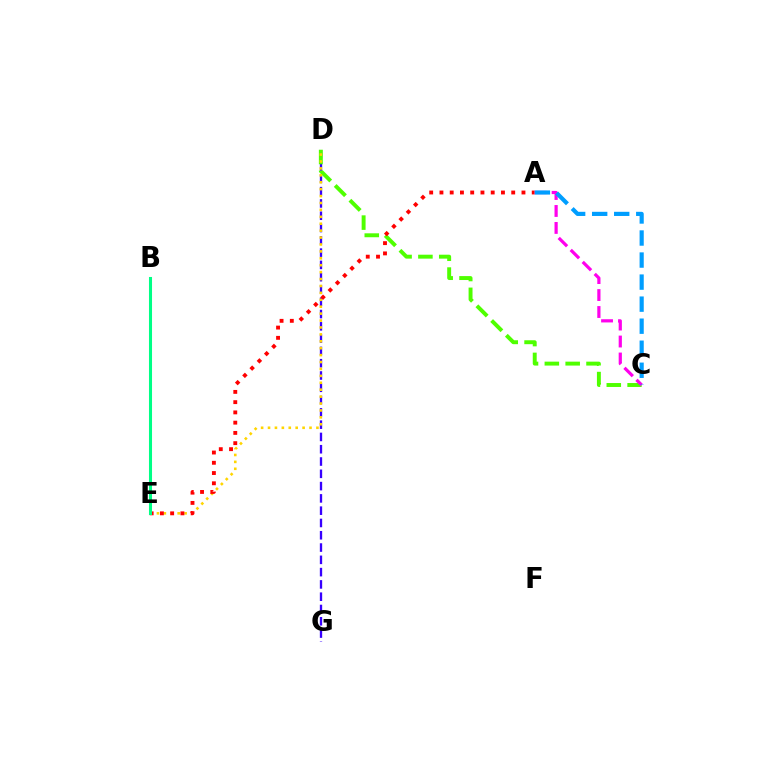{('D', 'G'): [{'color': '#3700ff', 'line_style': 'dashed', 'thickness': 1.67}], ('C', 'D'): [{'color': '#4fff00', 'line_style': 'dashed', 'thickness': 2.83}], ('D', 'E'): [{'color': '#ffd500', 'line_style': 'dotted', 'thickness': 1.88}], ('A', 'E'): [{'color': '#ff0000', 'line_style': 'dotted', 'thickness': 2.79}], ('B', 'E'): [{'color': '#00ff86', 'line_style': 'solid', 'thickness': 2.2}], ('A', 'C'): [{'color': '#ff00ed', 'line_style': 'dashed', 'thickness': 2.3}, {'color': '#009eff', 'line_style': 'dashed', 'thickness': 2.99}]}